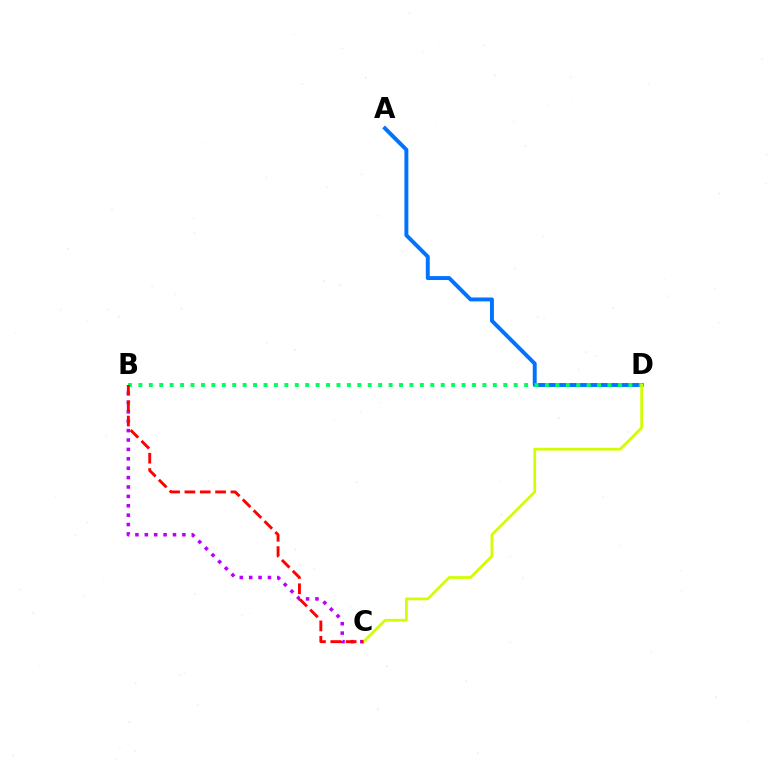{('B', 'C'): [{'color': '#b900ff', 'line_style': 'dotted', 'thickness': 2.55}, {'color': '#ff0000', 'line_style': 'dashed', 'thickness': 2.08}], ('A', 'D'): [{'color': '#0074ff', 'line_style': 'solid', 'thickness': 2.83}], ('B', 'D'): [{'color': '#00ff5c', 'line_style': 'dotted', 'thickness': 2.83}], ('C', 'D'): [{'color': '#d1ff00', 'line_style': 'solid', 'thickness': 2.0}]}